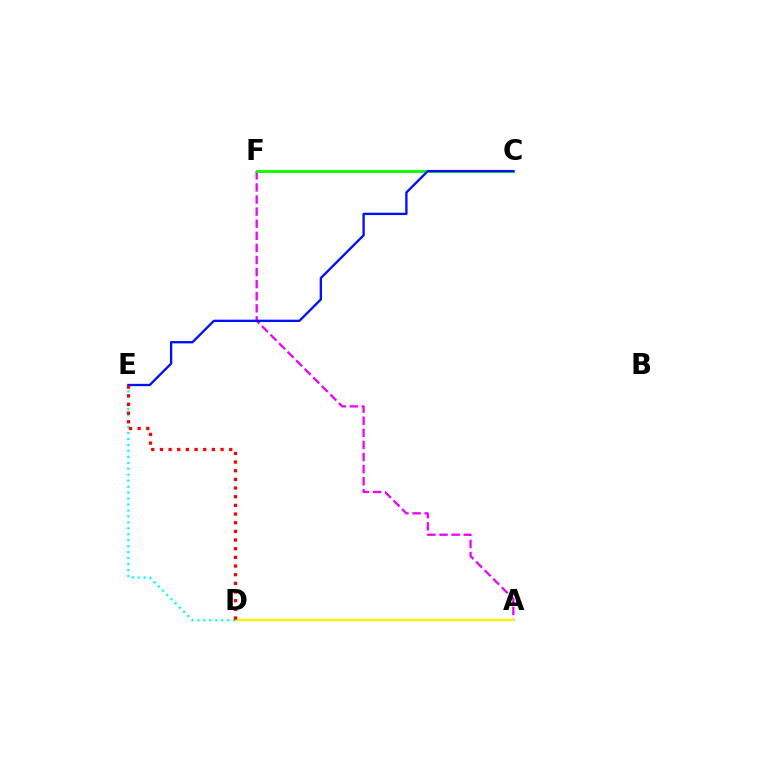{('A', 'F'): [{'color': '#ee00ff', 'line_style': 'dashed', 'thickness': 1.64}], ('A', 'D'): [{'color': '#fcf500', 'line_style': 'solid', 'thickness': 1.71}], ('C', 'F'): [{'color': '#08ff00', 'line_style': 'solid', 'thickness': 2.0}], ('D', 'E'): [{'color': '#00fff6', 'line_style': 'dotted', 'thickness': 1.62}, {'color': '#ff0000', 'line_style': 'dotted', 'thickness': 2.35}], ('C', 'E'): [{'color': '#0010ff', 'line_style': 'solid', 'thickness': 1.68}]}